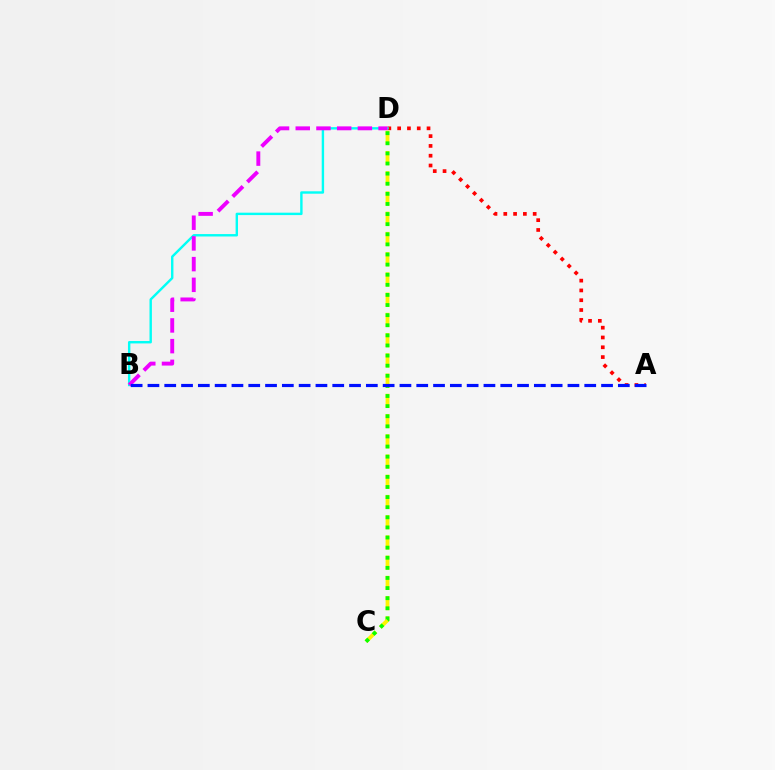{('A', 'D'): [{'color': '#ff0000', 'line_style': 'dotted', 'thickness': 2.66}], ('B', 'D'): [{'color': '#00fff6', 'line_style': 'solid', 'thickness': 1.73}, {'color': '#ee00ff', 'line_style': 'dashed', 'thickness': 2.81}], ('C', 'D'): [{'color': '#fcf500', 'line_style': 'dashed', 'thickness': 2.75}, {'color': '#08ff00', 'line_style': 'dotted', 'thickness': 2.75}], ('A', 'B'): [{'color': '#0010ff', 'line_style': 'dashed', 'thickness': 2.28}]}